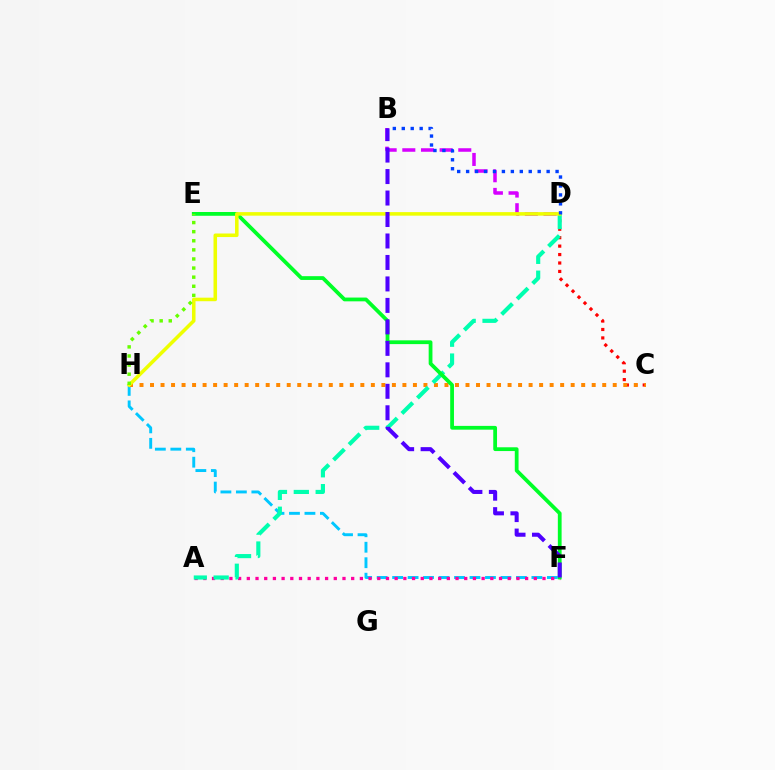{('F', 'H'): [{'color': '#00c7ff', 'line_style': 'dashed', 'thickness': 2.1}], ('B', 'D'): [{'color': '#d600ff', 'line_style': 'dashed', 'thickness': 2.53}, {'color': '#003fff', 'line_style': 'dotted', 'thickness': 2.43}], ('C', 'D'): [{'color': '#ff0000', 'line_style': 'dotted', 'thickness': 2.29}], ('C', 'H'): [{'color': '#ff8800', 'line_style': 'dotted', 'thickness': 2.86}], ('A', 'F'): [{'color': '#ff00a0', 'line_style': 'dotted', 'thickness': 2.36}], ('A', 'D'): [{'color': '#00ffaf', 'line_style': 'dashed', 'thickness': 2.97}], ('E', 'F'): [{'color': '#00ff27', 'line_style': 'solid', 'thickness': 2.72}], ('D', 'H'): [{'color': '#eeff00', 'line_style': 'solid', 'thickness': 2.55}], ('E', 'H'): [{'color': '#66ff00', 'line_style': 'dotted', 'thickness': 2.47}], ('B', 'F'): [{'color': '#4f00ff', 'line_style': 'dashed', 'thickness': 2.92}]}